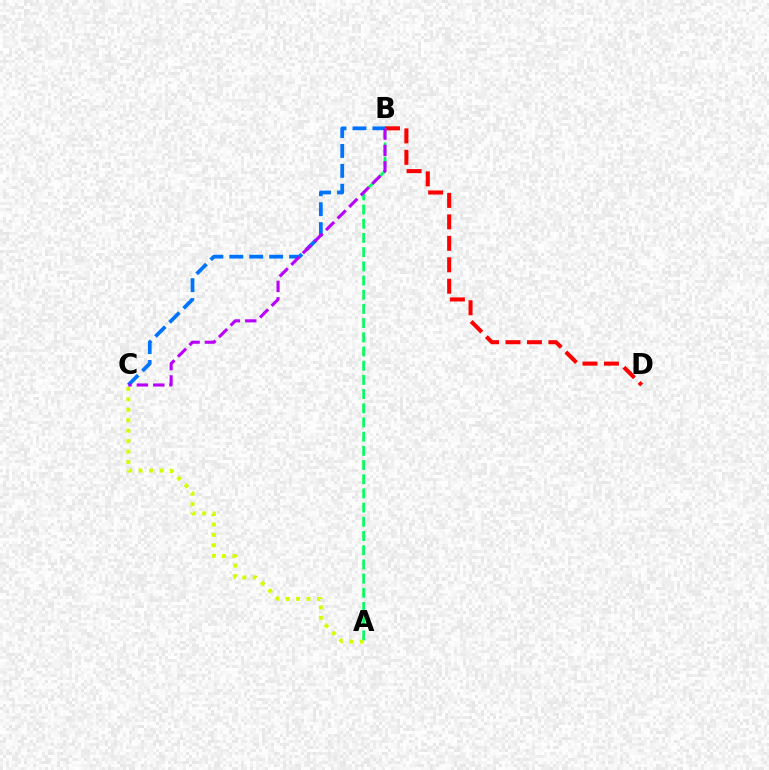{('B', 'D'): [{'color': '#ff0000', 'line_style': 'dashed', 'thickness': 2.91}], ('A', 'C'): [{'color': '#d1ff00', 'line_style': 'dotted', 'thickness': 2.83}], ('A', 'B'): [{'color': '#00ff5c', 'line_style': 'dashed', 'thickness': 1.93}], ('B', 'C'): [{'color': '#0074ff', 'line_style': 'dashed', 'thickness': 2.71}, {'color': '#b900ff', 'line_style': 'dashed', 'thickness': 2.23}]}